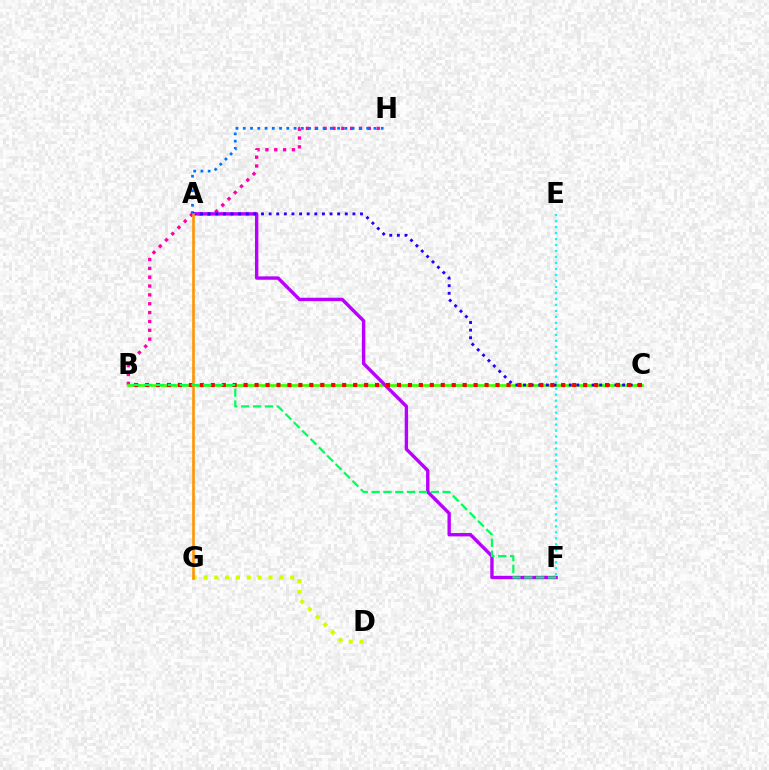{('B', 'H'): [{'color': '#ff00ac', 'line_style': 'dotted', 'thickness': 2.4}], ('B', 'C'): [{'color': '#3dff00', 'line_style': 'solid', 'thickness': 1.98}, {'color': '#ff0000', 'line_style': 'dotted', 'thickness': 2.98}], ('A', 'F'): [{'color': '#b900ff', 'line_style': 'solid', 'thickness': 2.44}], ('D', 'G'): [{'color': '#d1ff00', 'line_style': 'dotted', 'thickness': 2.95}], ('A', 'H'): [{'color': '#0074ff', 'line_style': 'dotted', 'thickness': 1.97}], ('A', 'C'): [{'color': '#2500ff', 'line_style': 'dotted', 'thickness': 2.07}], ('E', 'F'): [{'color': '#00fff6', 'line_style': 'dotted', 'thickness': 1.63}], ('A', 'G'): [{'color': '#ff9400', 'line_style': 'solid', 'thickness': 1.88}], ('B', 'F'): [{'color': '#00ff5c', 'line_style': 'dashed', 'thickness': 1.61}]}